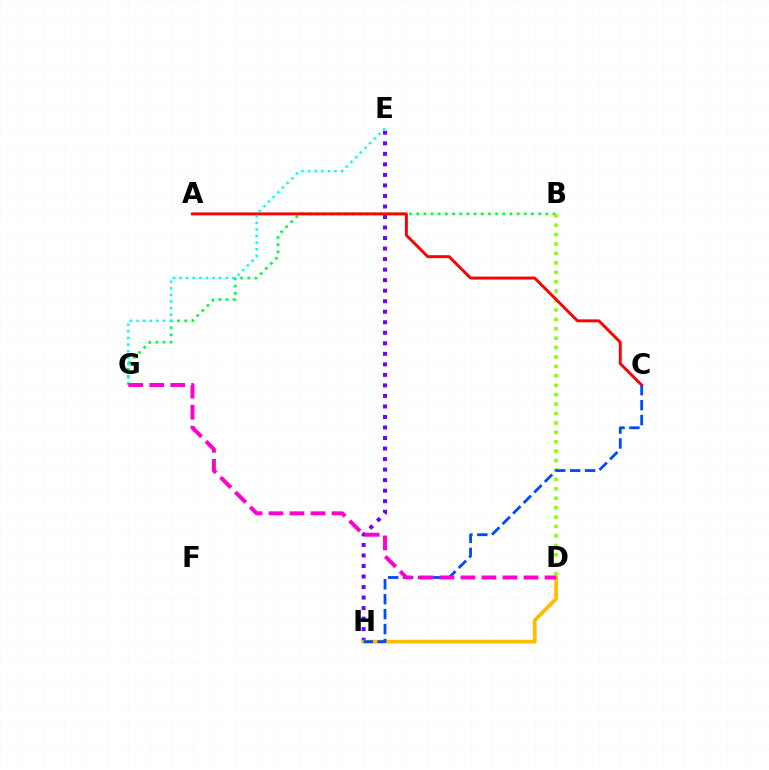{('E', 'H'): [{'color': '#7200ff', 'line_style': 'dotted', 'thickness': 2.86}], ('B', 'G'): [{'color': '#00ff39', 'line_style': 'dotted', 'thickness': 1.95}], ('B', 'D'): [{'color': '#84ff00', 'line_style': 'dotted', 'thickness': 2.56}], ('A', 'C'): [{'color': '#ff0000', 'line_style': 'solid', 'thickness': 2.12}], ('D', 'H'): [{'color': '#ffbd00', 'line_style': 'solid', 'thickness': 2.71}], ('C', 'H'): [{'color': '#004bff', 'line_style': 'dashed', 'thickness': 2.03}], ('E', 'G'): [{'color': '#00fff6', 'line_style': 'dotted', 'thickness': 1.79}], ('D', 'G'): [{'color': '#ff00cf', 'line_style': 'dashed', 'thickness': 2.85}]}